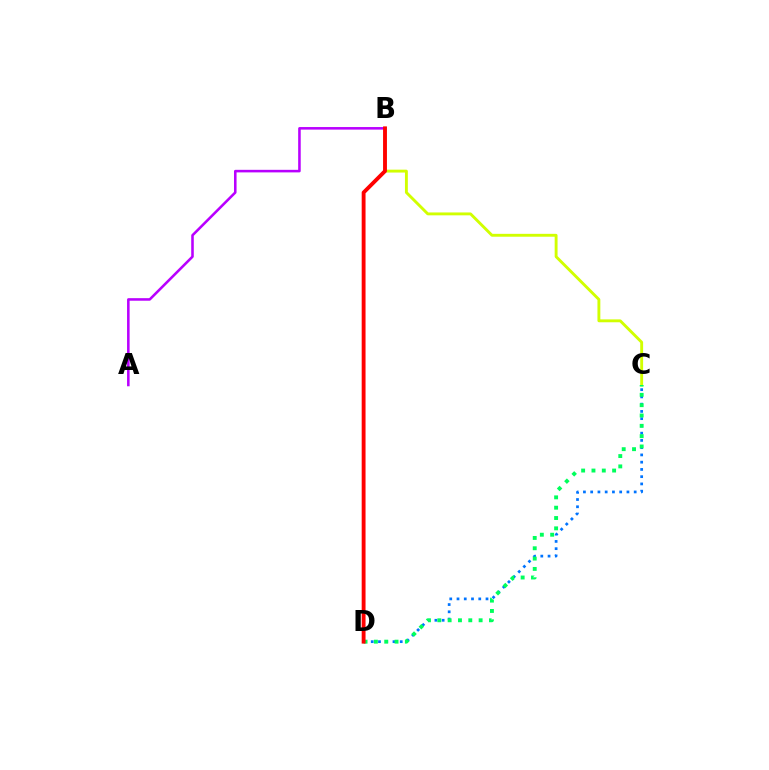{('B', 'C'): [{'color': '#d1ff00', 'line_style': 'solid', 'thickness': 2.08}], ('C', 'D'): [{'color': '#0074ff', 'line_style': 'dotted', 'thickness': 1.97}, {'color': '#00ff5c', 'line_style': 'dotted', 'thickness': 2.81}], ('A', 'B'): [{'color': '#b900ff', 'line_style': 'solid', 'thickness': 1.84}], ('B', 'D'): [{'color': '#ff0000', 'line_style': 'solid', 'thickness': 2.77}]}